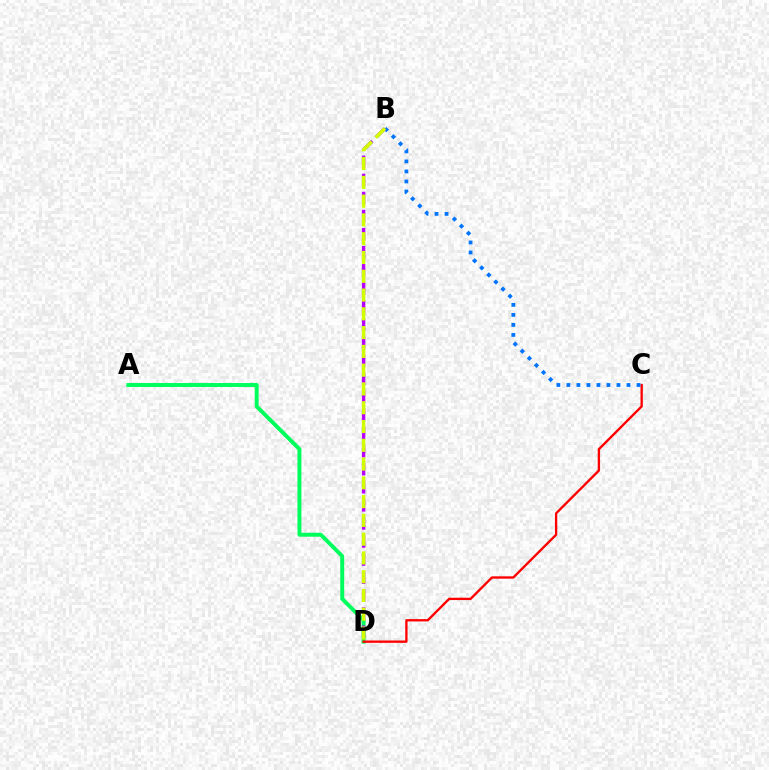{('A', 'D'): [{'color': '#00ff5c', 'line_style': 'solid', 'thickness': 2.83}], ('C', 'D'): [{'color': '#ff0000', 'line_style': 'solid', 'thickness': 1.69}], ('B', 'C'): [{'color': '#0074ff', 'line_style': 'dotted', 'thickness': 2.72}], ('B', 'D'): [{'color': '#b900ff', 'line_style': 'dashed', 'thickness': 2.46}, {'color': '#d1ff00', 'line_style': 'dashed', 'thickness': 2.55}]}